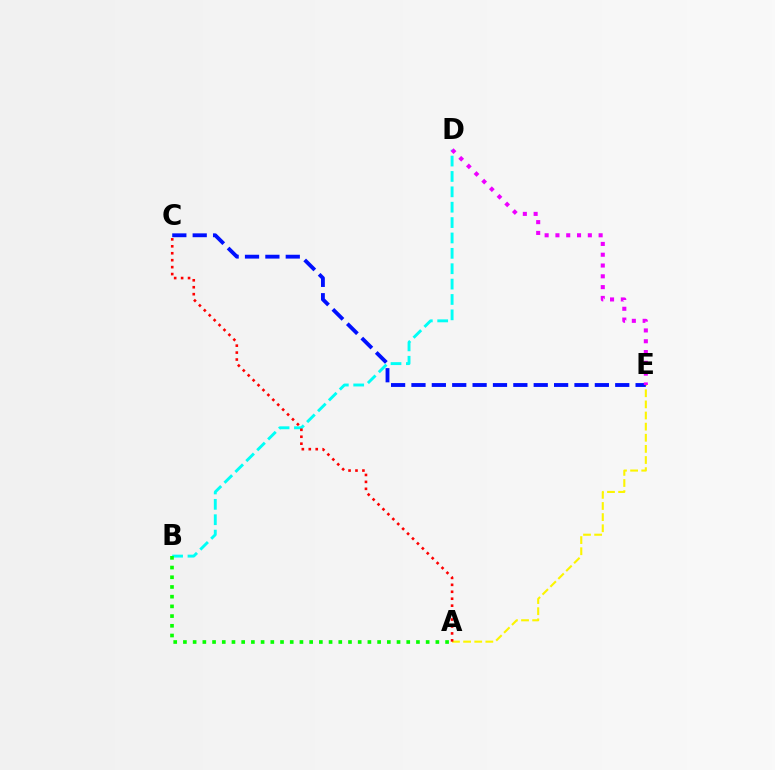{('A', 'E'): [{'color': '#fcf500', 'line_style': 'dashed', 'thickness': 1.51}], ('C', 'E'): [{'color': '#0010ff', 'line_style': 'dashed', 'thickness': 2.77}], ('B', 'D'): [{'color': '#00fff6', 'line_style': 'dashed', 'thickness': 2.09}], ('A', 'B'): [{'color': '#08ff00', 'line_style': 'dotted', 'thickness': 2.64}], ('D', 'E'): [{'color': '#ee00ff', 'line_style': 'dotted', 'thickness': 2.93}], ('A', 'C'): [{'color': '#ff0000', 'line_style': 'dotted', 'thickness': 1.89}]}